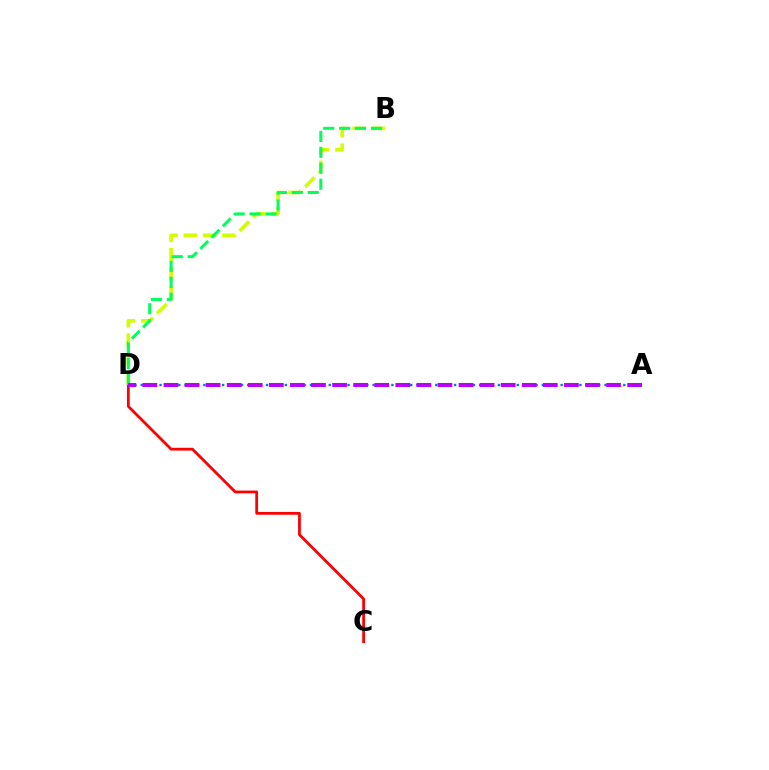{('C', 'D'): [{'color': '#ff0000', 'line_style': 'solid', 'thickness': 1.99}], ('B', 'D'): [{'color': '#d1ff00', 'line_style': 'dashed', 'thickness': 2.62}, {'color': '#00ff5c', 'line_style': 'dashed', 'thickness': 2.16}], ('A', 'D'): [{'color': '#0074ff', 'line_style': 'dotted', 'thickness': 1.7}, {'color': '#b900ff', 'line_style': 'dashed', 'thickness': 2.86}]}